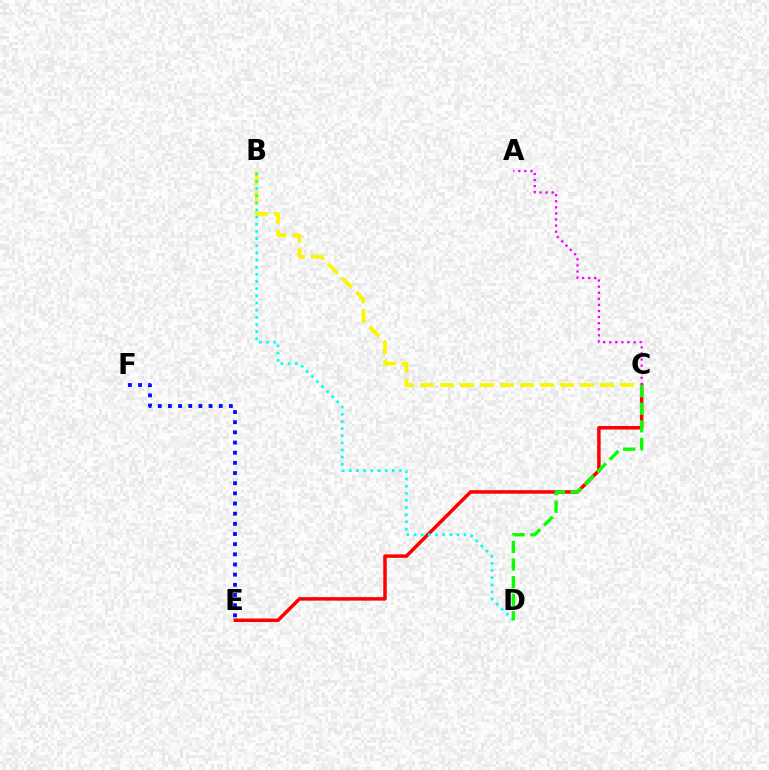{('C', 'E'): [{'color': '#ff0000', 'line_style': 'solid', 'thickness': 2.53}], ('B', 'C'): [{'color': '#fcf500', 'line_style': 'dashed', 'thickness': 2.71}], ('B', 'D'): [{'color': '#00fff6', 'line_style': 'dotted', 'thickness': 1.94}], ('C', 'D'): [{'color': '#08ff00', 'line_style': 'dashed', 'thickness': 2.39}], ('A', 'C'): [{'color': '#ee00ff', 'line_style': 'dotted', 'thickness': 1.65}], ('E', 'F'): [{'color': '#0010ff', 'line_style': 'dotted', 'thickness': 2.76}]}